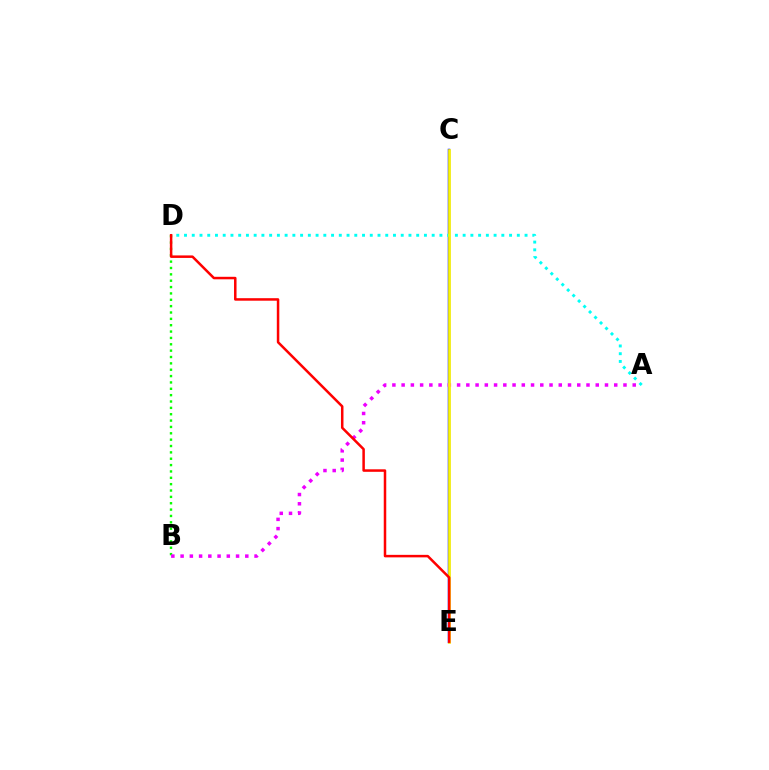{('B', 'D'): [{'color': '#08ff00', 'line_style': 'dotted', 'thickness': 1.73}], ('C', 'E'): [{'color': '#0010ff', 'line_style': 'solid', 'thickness': 1.79}, {'color': '#fcf500', 'line_style': 'solid', 'thickness': 1.93}], ('A', 'D'): [{'color': '#00fff6', 'line_style': 'dotted', 'thickness': 2.1}], ('A', 'B'): [{'color': '#ee00ff', 'line_style': 'dotted', 'thickness': 2.51}], ('D', 'E'): [{'color': '#ff0000', 'line_style': 'solid', 'thickness': 1.81}]}